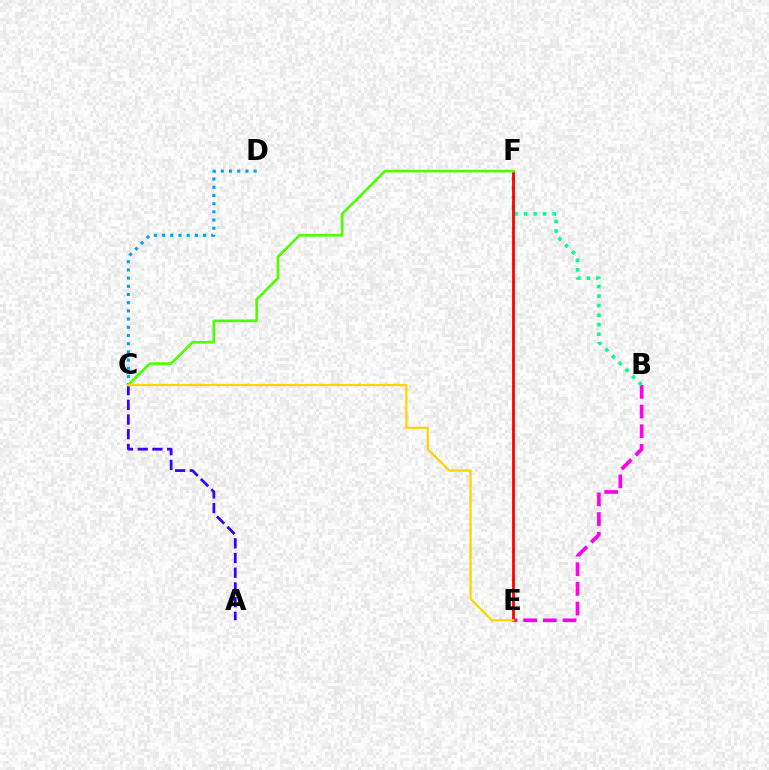{('C', 'D'): [{'color': '#009eff', 'line_style': 'dotted', 'thickness': 2.23}], ('B', 'E'): [{'color': '#ff00ed', 'line_style': 'dashed', 'thickness': 2.67}], ('B', 'F'): [{'color': '#00ff86', 'line_style': 'dotted', 'thickness': 2.59}], ('A', 'C'): [{'color': '#3700ff', 'line_style': 'dashed', 'thickness': 2.0}], ('E', 'F'): [{'color': '#ff0000', 'line_style': 'solid', 'thickness': 2.01}], ('C', 'F'): [{'color': '#4fff00', 'line_style': 'solid', 'thickness': 1.92}], ('C', 'E'): [{'color': '#ffd500', 'line_style': 'solid', 'thickness': 1.61}]}